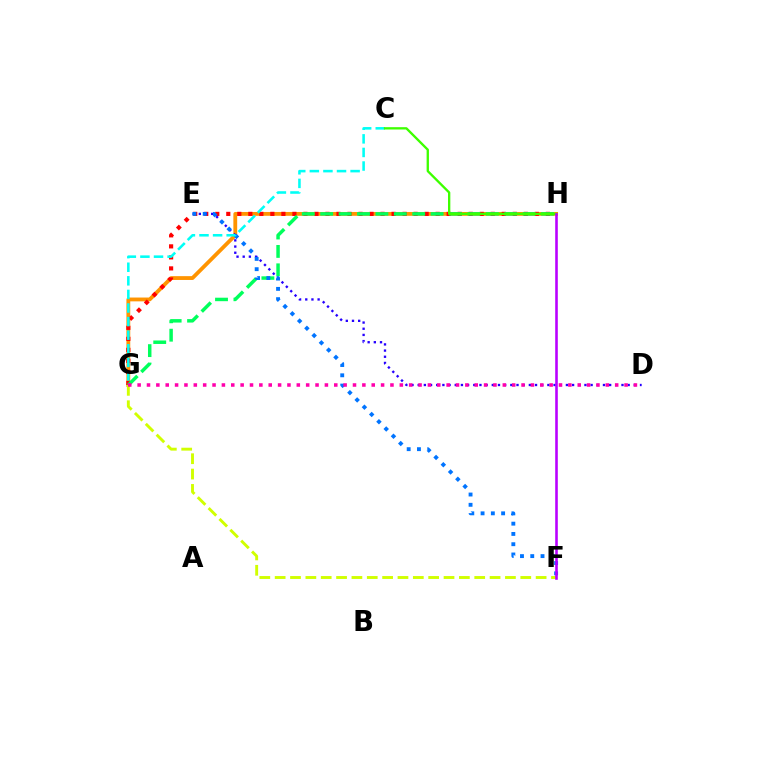{('G', 'H'): [{'color': '#ff9400', 'line_style': 'solid', 'thickness': 2.75}, {'color': '#ff0000', 'line_style': 'dotted', 'thickness': 2.99}, {'color': '#00ff5c', 'line_style': 'dashed', 'thickness': 2.5}], ('D', 'E'): [{'color': '#2500ff', 'line_style': 'dotted', 'thickness': 1.68}], ('E', 'F'): [{'color': '#0074ff', 'line_style': 'dotted', 'thickness': 2.79}], ('C', 'G'): [{'color': '#00fff6', 'line_style': 'dashed', 'thickness': 1.85}], ('F', 'G'): [{'color': '#d1ff00', 'line_style': 'dashed', 'thickness': 2.09}], ('C', 'H'): [{'color': '#3dff00', 'line_style': 'solid', 'thickness': 1.68}], ('F', 'H'): [{'color': '#b900ff', 'line_style': 'solid', 'thickness': 1.87}], ('D', 'G'): [{'color': '#ff00ac', 'line_style': 'dotted', 'thickness': 2.54}]}